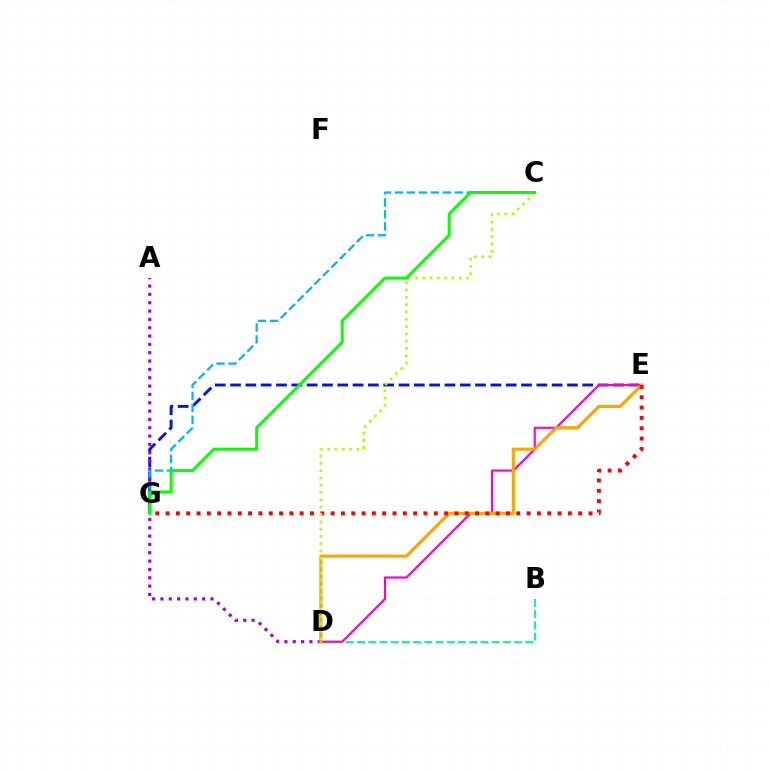{('E', 'G'): [{'color': '#0010ff', 'line_style': 'dashed', 'thickness': 2.08}, {'color': '#ff0000', 'line_style': 'dotted', 'thickness': 2.8}], ('B', 'D'): [{'color': '#00ff9d', 'line_style': 'dashed', 'thickness': 1.52}], ('A', 'D'): [{'color': '#9b00ff', 'line_style': 'dotted', 'thickness': 2.26}], ('D', 'E'): [{'color': '#ff00bd', 'line_style': 'solid', 'thickness': 1.54}, {'color': '#ffa500', 'line_style': 'solid', 'thickness': 2.29}], ('C', 'G'): [{'color': '#00b5ff', 'line_style': 'dashed', 'thickness': 1.62}, {'color': '#08ff00', 'line_style': 'solid', 'thickness': 2.16}], ('C', 'D'): [{'color': '#b3ff00', 'line_style': 'dotted', 'thickness': 1.99}]}